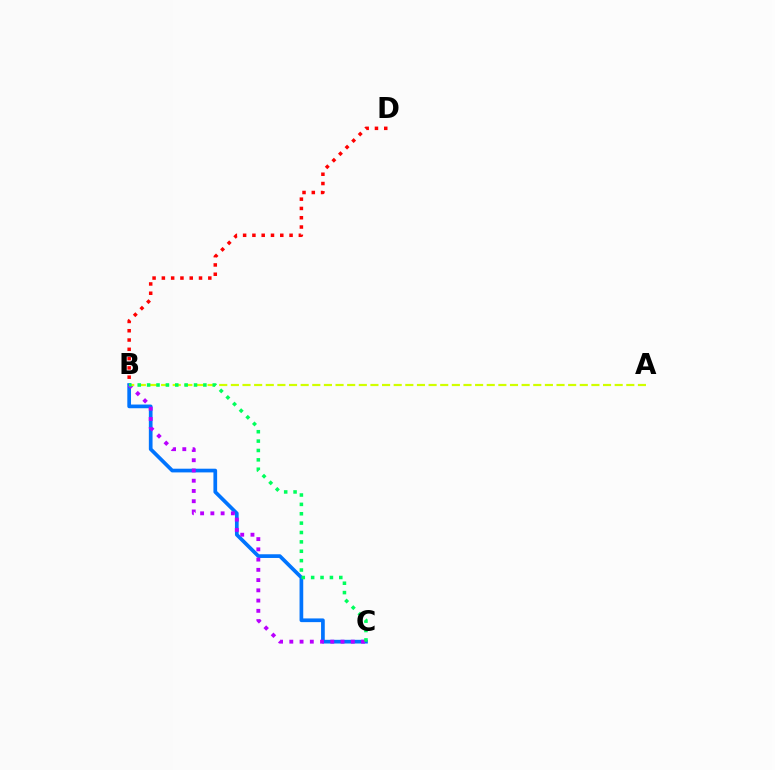{('B', 'D'): [{'color': '#ff0000', 'line_style': 'dotted', 'thickness': 2.52}], ('B', 'C'): [{'color': '#0074ff', 'line_style': 'solid', 'thickness': 2.66}, {'color': '#b900ff', 'line_style': 'dotted', 'thickness': 2.78}, {'color': '#00ff5c', 'line_style': 'dotted', 'thickness': 2.55}], ('A', 'B'): [{'color': '#d1ff00', 'line_style': 'dashed', 'thickness': 1.58}]}